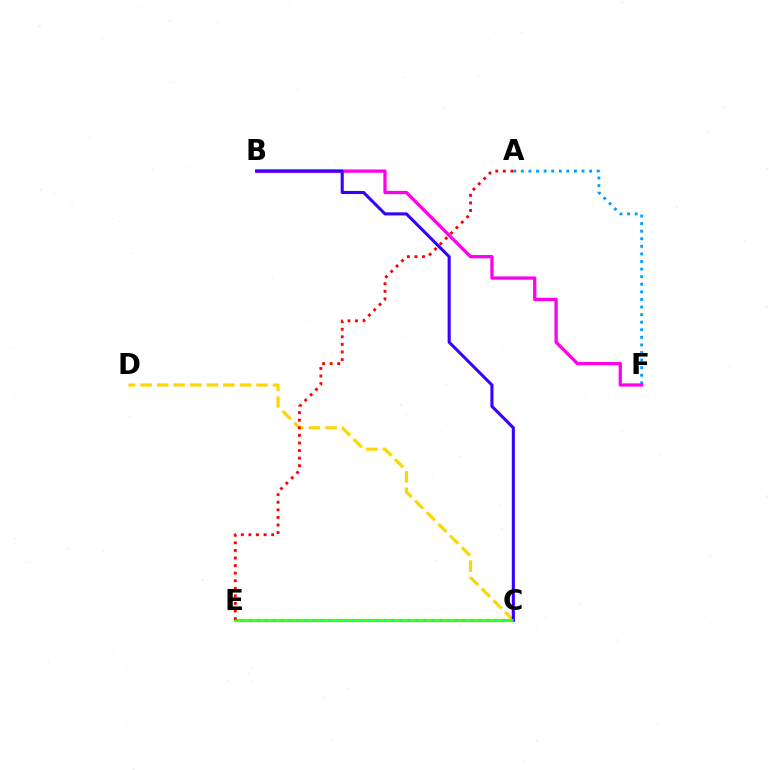{('A', 'F'): [{'color': '#009eff', 'line_style': 'dotted', 'thickness': 2.06}], ('C', 'E'): [{'color': '#4fff00', 'line_style': 'solid', 'thickness': 2.32}, {'color': '#00ff86', 'line_style': 'dotted', 'thickness': 2.15}], ('C', 'D'): [{'color': '#ffd500', 'line_style': 'dashed', 'thickness': 2.25}], ('B', 'F'): [{'color': '#ff00ed', 'line_style': 'solid', 'thickness': 2.35}], ('A', 'E'): [{'color': '#ff0000', 'line_style': 'dotted', 'thickness': 2.06}], ('B', 'C'): [{'color': '#3700ff', 'line_style': 'solid', 'thickness': 2.22}]}